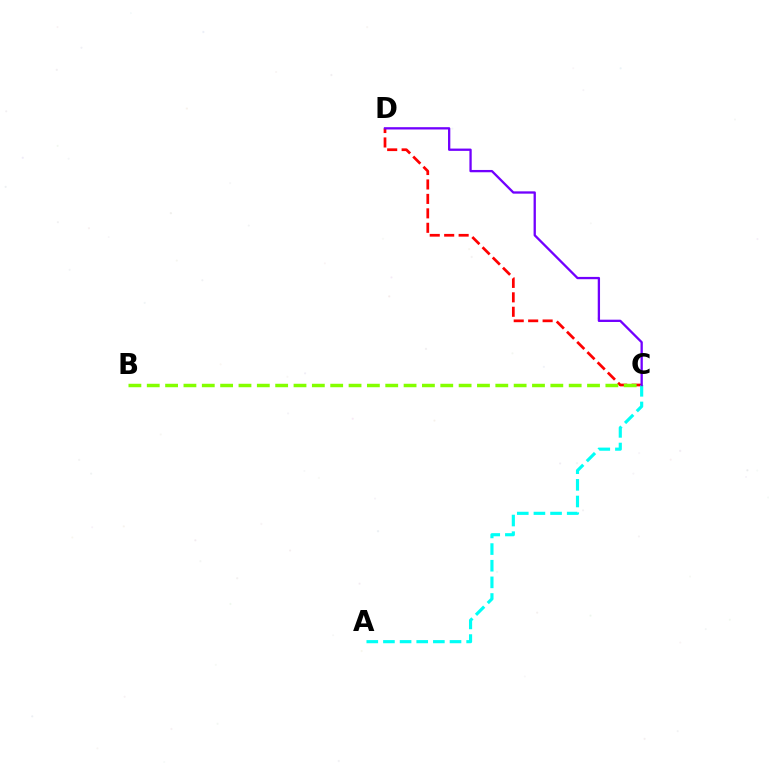{('C', 'D'): [{'color': '#ff0000', 'line_style': 'dashed', 'thickness': 1.96}, {'color': '#7200ff', 'line_style': 'solid', 'thickness': 1.66}], ('A', 'C'): [{'color': '#00fff6', 'line_style': 'dashed', 'thickness': 2.26}], ('B', 'C'): [{'color': '#84ff00', 'line_style': 'dashed', 'thickness': 2.49}]}